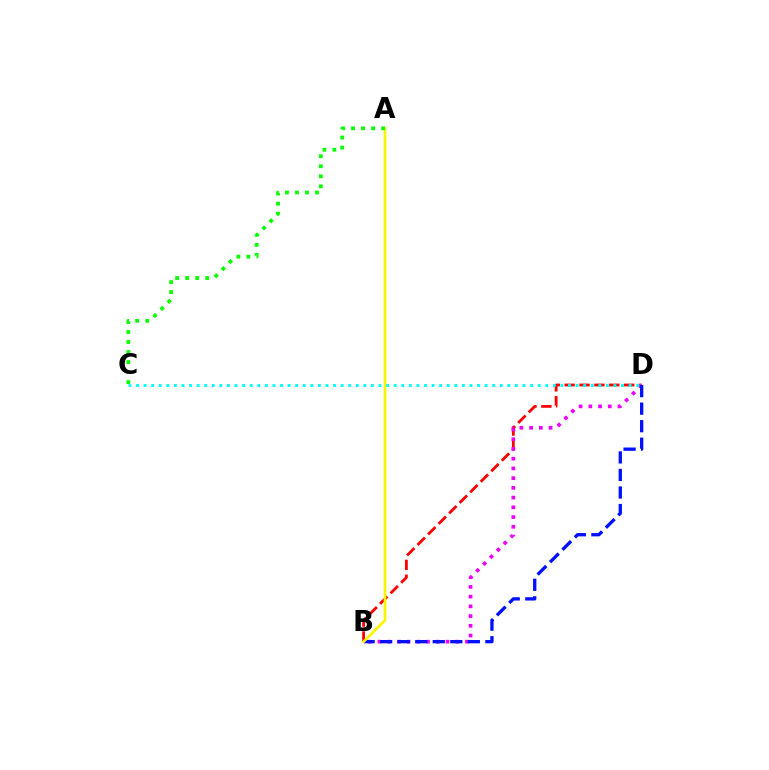{('B', 'D'): [{'color': '#ff0000', 'line_style': 'dashed', 'thickness': 2.02}, {'color': '#ee00ff', 'line_style': 'dotted', 'thickness': 2.64}, {'color': '#0010ff', 'line_style': 'dashed', 'thickness': 2.38}], ('A', 'B'): [{'color': '#fcf500', 'line_style': 'solid', 'thickness': 1.95}], ('A', 'C'): [{'color': '#08ff00', 'line_style': 'dotted', 'thickness': 2.72}], ('C', 'D'): [{'color': '#00fff6', 'line_style': 'dotted', 'thickness': 2.06}]}